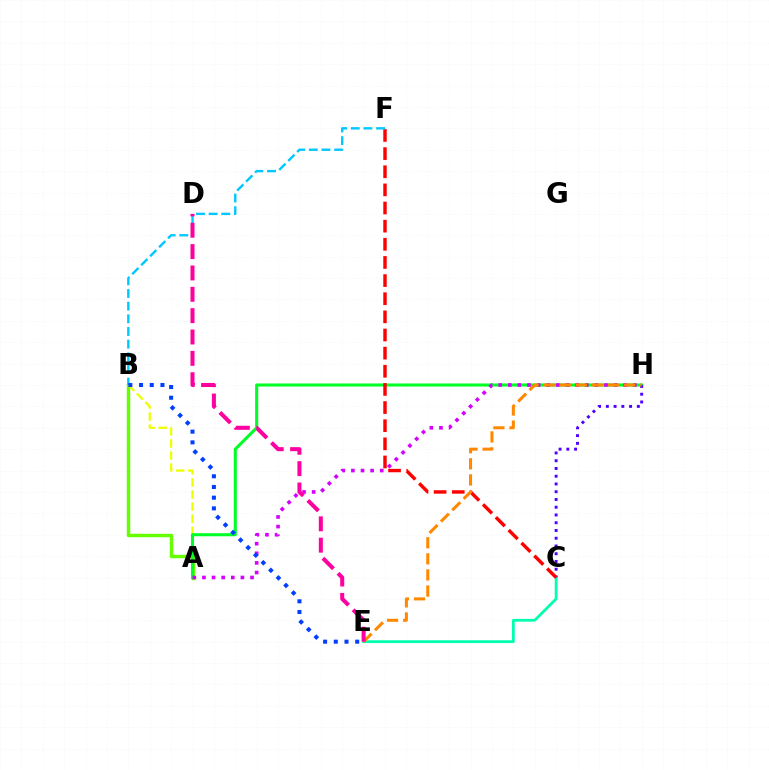{('A', 'B'): [{'color': '#66ff00', 'line_style': 'solid', 'thickness': 2.49}, {'color': '#eeff00', 'line_style': 'dashed', 'thickness': 1.64}], ('A', 'H'): [{'color': '#00ff27', 'line_style': 'solid', 'thickness': 2.21}, {'color': '#d600ff', 'line_style': 'dotted', 'thickness': 2.61}], ('C', 'E'): [{'color': '#00ffaf', 'line_style': 'solid', 'thickness': 1.99}], ('C', 'H'): [{'color': '#4f00ff', 'line_style': 'dotted', 'thickness': 2.11}], ('C', 'F'): [{'color': '#ff0000', 'line_style': 'dashed', 'thickness': 2.46}], ('B', 'F'): [{'color': '#00c7ff', 'line_style': 'dashed', 'thickness': 1.72}], ('E', 'H'): [{'color': '#ff8800', 'line_style': 'dashed', 'thickness': 2.19}], ('B', 'E'): [{'color': '#003fff', 'line_style': 'dotted', 'thickness': 2.91}], ('D', 'E'): [{'color': '#ff00a0', 'line_style': 'dashed', 'thickness': 2.9}]}